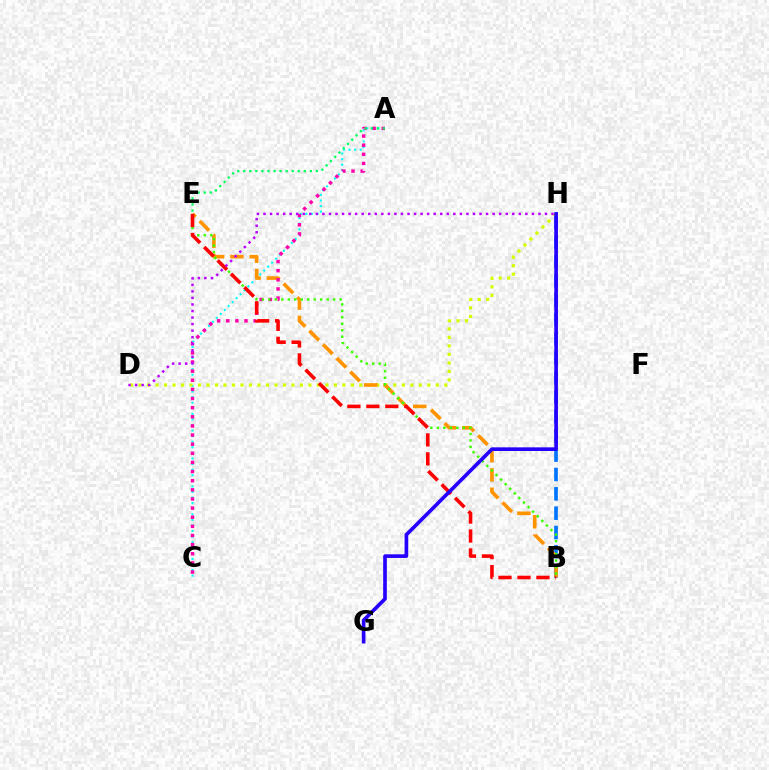{('A', 'C'): [{'color': '#00fff6', 'line_style': 'dotted', 'thickness': 1.52}, {'color': '#ff00ac', 'line_style': 'dotted', 'thickness': 2.48}], ('D', 'H'): [{'color': '#d1ff00', 'line_style': 'dotted', 'thickness': 2.31}, {'color': '#b900ff', 'line_style': 'dotted', 'thickness': 1.78}], ('B', 'H'): [{'color': '#0074ff', 'line_style': 'dashed', 'thickness': 2.63}], ('B', 'E'): [{'color': '#ff9400', 'line_style': 'dashed', 'thickness': 2.62}, {'color': '#3dff00', 'line_style': 'dotted', 'thickness': 1.76}, {'color': '#ff0000', 'line_style': 'dashed', 'thickness': 2.58}], ('A', 'E'): [{'color': '#00ff5c', 'line_style': 'dotted', 'thickness': 1.64}], ('G', 'H'): [{'color': '#2500ff', 'line_style': 'solid', 'thickness': 2.63}]}